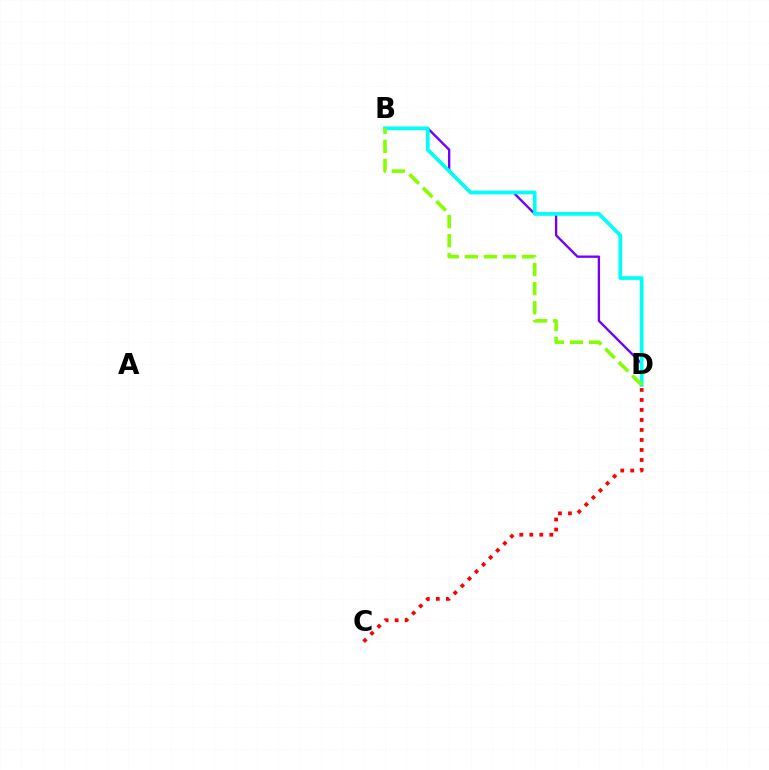{('B', 'D'): [{'color': '#7200ff', 'line_style': 'solid', 'thickness': 1.69}, {'color': '#00fff6', 'line_style': 'solid', 'thickness': 2.68}, {'color': '#84ff00', 'line_style': 'dashed', 'thickness': 2.59}], ('C', 'D'): [{'color': '#ff0000', 'line_style': 'dotted', 'thickness': 2.72}]}